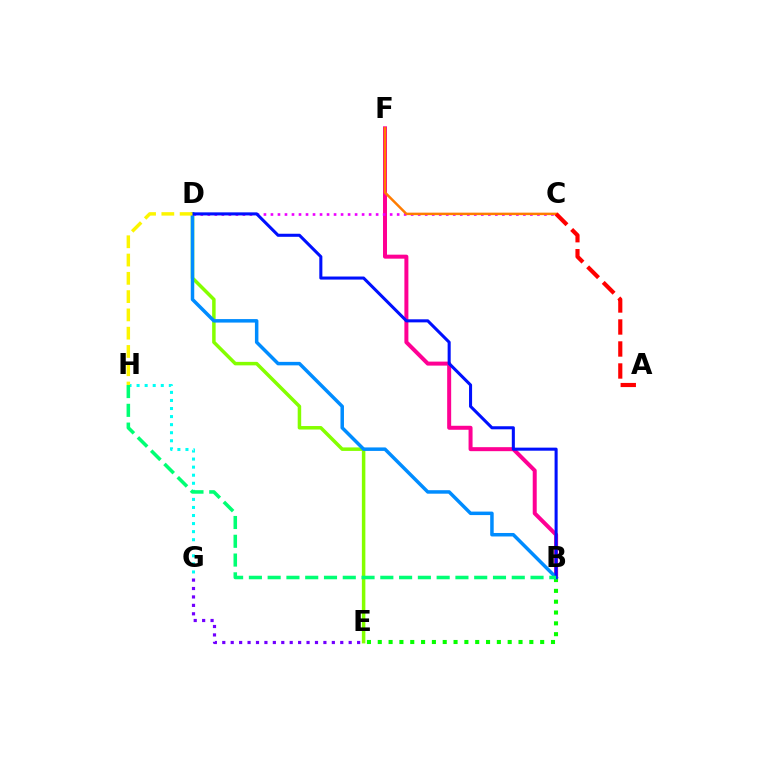{('G', 'H'): [{'color': '#00fff6', 'line_style': 'dotted', 'thickness': 2.19}], ('D', 'E'): [{'color': '#84ff00', 'line_style': 'solid', 'thickness': 2.52}], ('B', 'F'): [{'color': '#ff0094', 'line_style': 'solid', 'thickness': 2.88}], ('B', 'E'): [{'color': '#08ff00', 'line_style': 'dotted', 'thickness': 2.94}], ('E', 'G'): [{'color': '#7200ff', 'line_style': 'dotted', 'thickness': 2.29}], ('C', 'D'): [{'color': '#ee00ff', 'line_style': 'dotted', 'thickness': 1.91}], ('B', 'D'): [{'color': '#008cff', 'line_style': 'solid', 'thickness': 2.51}, {'color': '#0010ff', 'line_style': 'solid', 'thickness': 2.2}], ('C', 'F'): [{'color': '#ff7c00', 'line_style': 'solid', 'thickness': 1.78}], ('A', 'C'): [{'color': '#ff0000', 'line_style': 'dashed', 'thickness': 2.99}], ('D', 'H'): [{'color': '#fcf500', 'line_style': 'dashed', 'thickness': 2.48}], ('B', 'H'): [{'color': '#00ff74', 'line_style': 'dashed', 'thickness': 2.55}]}